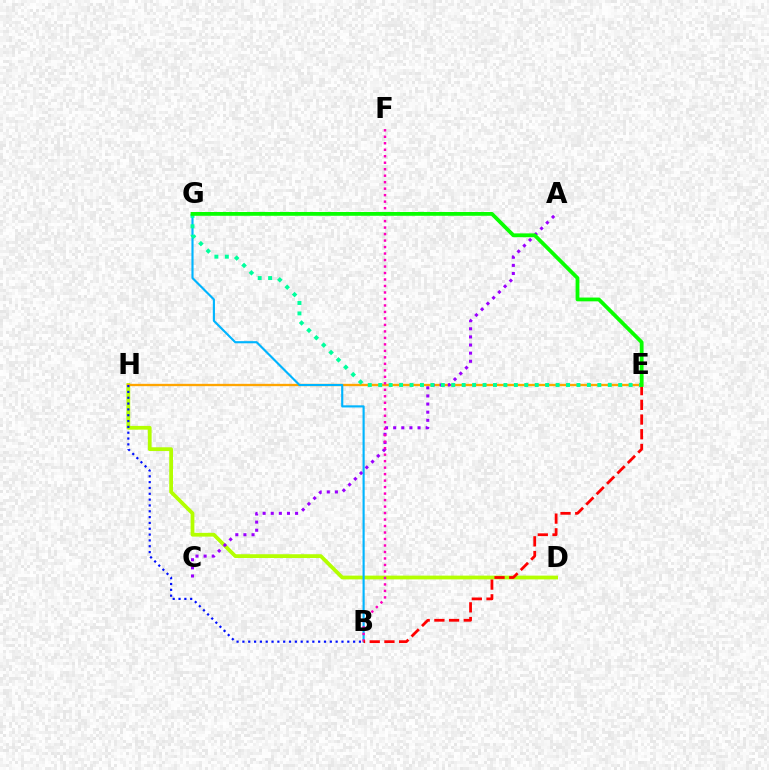{('D', 'H'): [{'color': '#b3ff00', 'line_style': 'solid', 'thickness': 2.71}], ('E', 'H'): [{'color': '#ffa500', 'line_style': 'solid', 'thickness': 1.68}], ('B', 'G'): [{'color': '#00b5ff', 'line_style': 'solid', 'thickness': 1.54}], ('A', 'C'): [{'color': '#9b00ff', 'line_style': 'dotted', 'thickness': 2.2}], ('B', 'F'): [{'color': '#ff00bd', 'line_style': 'dotted', 'thickness': 1.76}], ('B', 'H'): [{'color': '#0010ff', 'line_style': 'dotted', 'thickness': 1.58}], ('B', 'E'): [{'color': '#ff0000', 'line_style': 'dashed', 'thickness': 2.0}], ('E', 'G'): [{'color': '#00ff9d', 'line_style': 'dotted', 'thickness': 2.83}, {'color': '#08ff00', 'line_style': 'solid', 'thickness': 2.73}]}